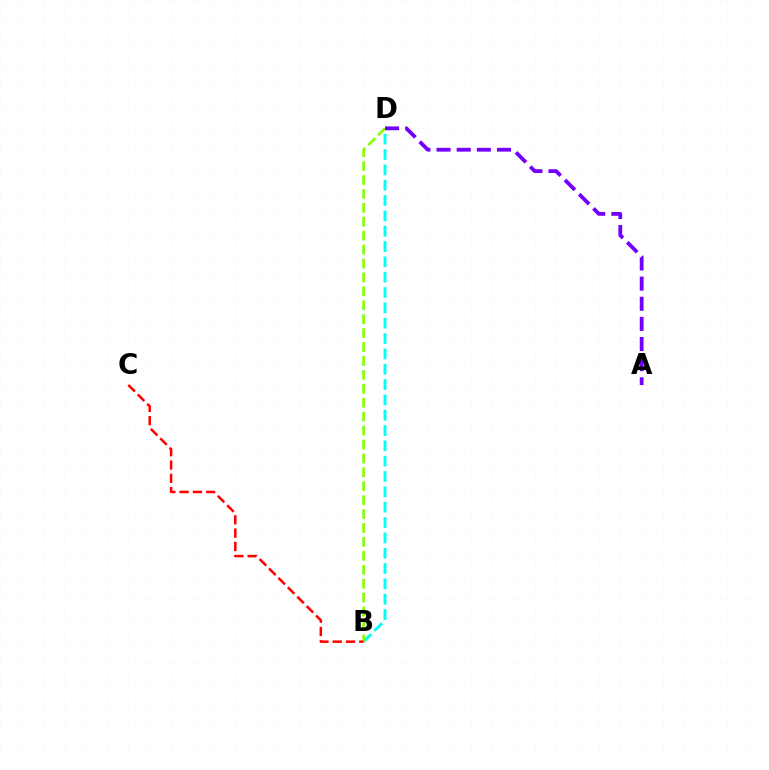{('B', 'D'): [{'color': '#00fff6', 'line_style': 'dashed', 'thickness': 2.08}, {'color': '#84ff00', 'line_style': 'dashed', 'thickness': 1.89}], ('B', 'C'): [{'color': '#ff0000', 'line_style': 'dashed', 'thickness': 1.81}], ('A', 'D'): [{'color': '#7200ff', 'line_style': 'dashed', 'thickness': 2.74}]}